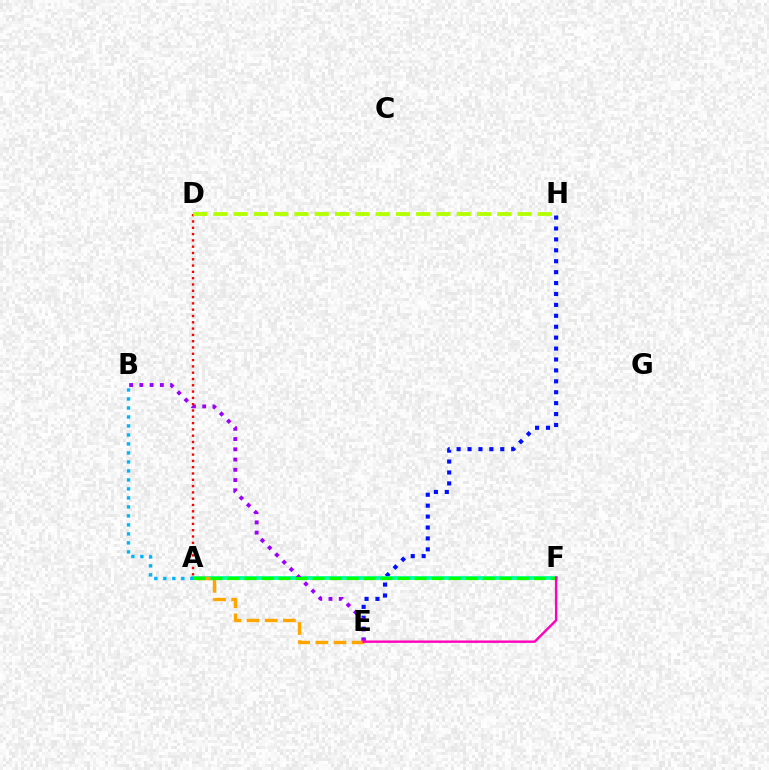{('E', 'H'): [{'color': '#0010ff', 'line_style': 'dotted', 'thickness': 2.97}], ('A', 'F'): [{'color': '#00ff9d', 'line_style': 'solid', 'thickness': 2.7}, {'color': '#08ff00', 'line_style': 'dashed', 'thickness': 2.31}], ('B', 'E'): [{'color': '#9b00ff', 'line_style': 'dotted', 'thickness': 2.78}], ('A', 'E'): [{'color': '#ffa500', 'line_style': 'dashed', 'thickness': 2.47}], ('A', 'D'): [{'color': '#ff0000', 'line_style': 'dotted', 'thickness': 1.71}], ('D', 'H'): [{'color': '#b3ff00', 'line_style': 'dashed', 'thickness': 2.76}], ('E', 'F'): [{'color': '#ff00bd', 'line_style': 'solid', 'thickness': 1.72}], ('A', 'B'): [{'color': '#00b5ff', 'line_style': 'dotted', 'thickness': 2.44}]}